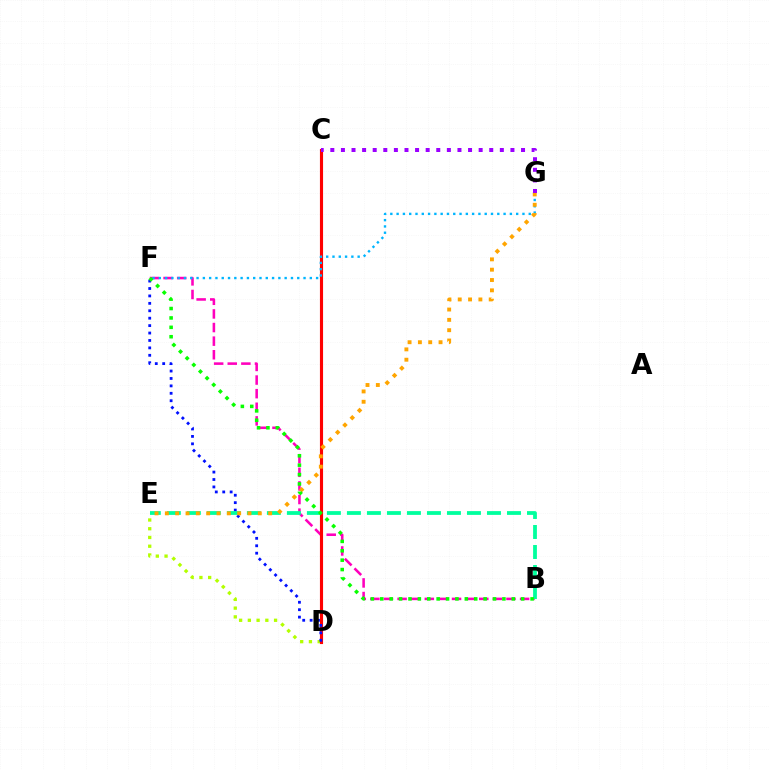{('B', 'F'): [{'color': '#ff00bd', 'line_style': 'dashed', 'thickness': 1.85}, {'color': '#08ff00', 'line_style': 'dotted', 'thickness': 2.55}], ('D', 'E'): [{'color': '#b3ff00', 'line_style': 'dotted', 'thickness': 2.38}], ('C', 'D'): [{'color': '#ff0000', 'line_style': 'solid', 'thickness': 2.25}], ('D', 'F'): [{'color': '#0010ff', 'line_style': 'dotted', 'thickness': 2.02}], ('B', 'E'): [{'color': '#00ff9d', 'line_style': 'dashed', 'thickness': 2.72}], ('F', 'G'): [{'color': '#00b5ff', 'line_style': 'dotted', 'thickness': 1.71}], ('E', 'G'): [{'color': '#ffa500', 'line_style': 'dotted', 'thickness': 2.81}], ('C', 'G'): [{'color': '#9b00ff', 'line_style': 'dotted', 'thickness': 2.88}]}